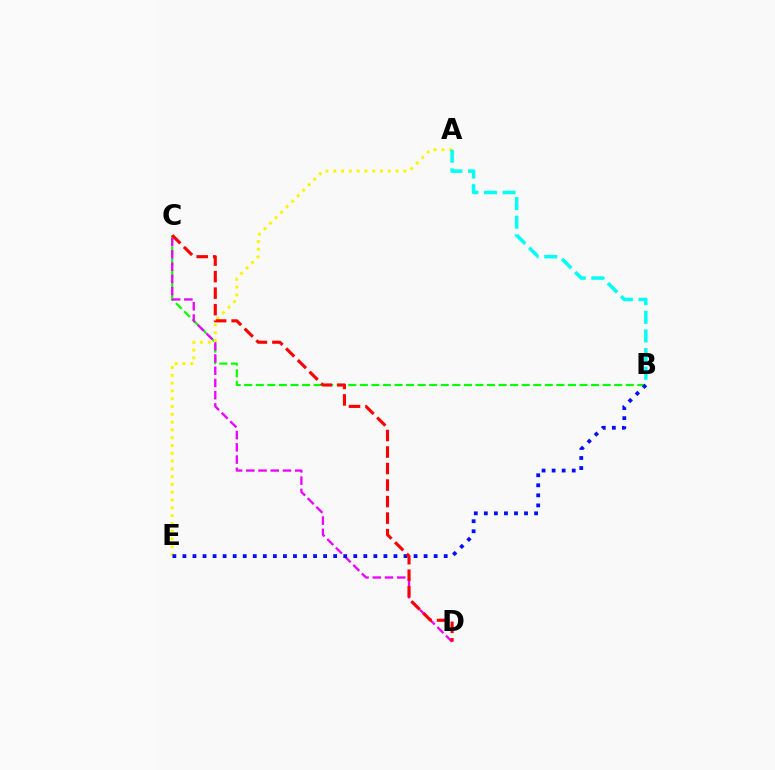{('B', 'C'): [{'color': '#08ff00', 'line_style': 'dashed', 'thickness': 1.57}], ('C', 'D'): [{'color': '#ee00ff', 'line_style': 'dashed', 'thickness': 1.66}, {'color': '#ff0000', 'line_style': 'dashed', 'thickness': 2.24}], ('A', 'E'): [{'color': '#fcf500', 'line_style': 'dotted', 'thickness': 2.12}], ('B', 'E'): [{'color': '#0010ff', 'line_style': 'dotted', 'thickness': 2.73}], ('A', 'B'): [{'color': '#00fff6', 'line_style': 'dashed', 'thickness': 2.53}]}